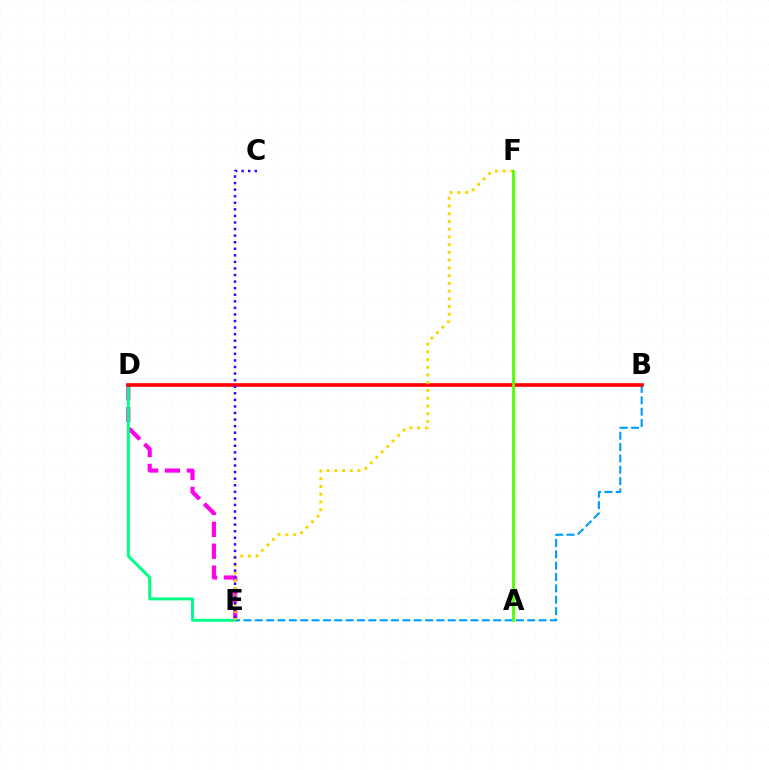{('D', 'E'): [{'color': '#ff00ed', 'line_style': 'dashed', 'thickness': 2.98}, {'color': '#00ff86', 'line_style': 'solid', 'thickness': 2.13}], ('B', 'E'): [{'color': '#009eff', 'line_style': 'dashed', 'thickness': 1.54}], ('B', 'D'): [{'color': '#ff0000', 'line_style': 'solid', 'thickness': 2.6}], ('E', 'F'): [{'color': '#ffd500', 'line_style': 'dotted', 'thickness': 2.1}], ('A', 'F'): [{'color': '#4fff00', 'line_style': 'solid', 'thickness': 2.0}], ('C', 'E'): [{'color': '#3700ff', 'line_style': 'dotted', 'thickness': 1.78}]}